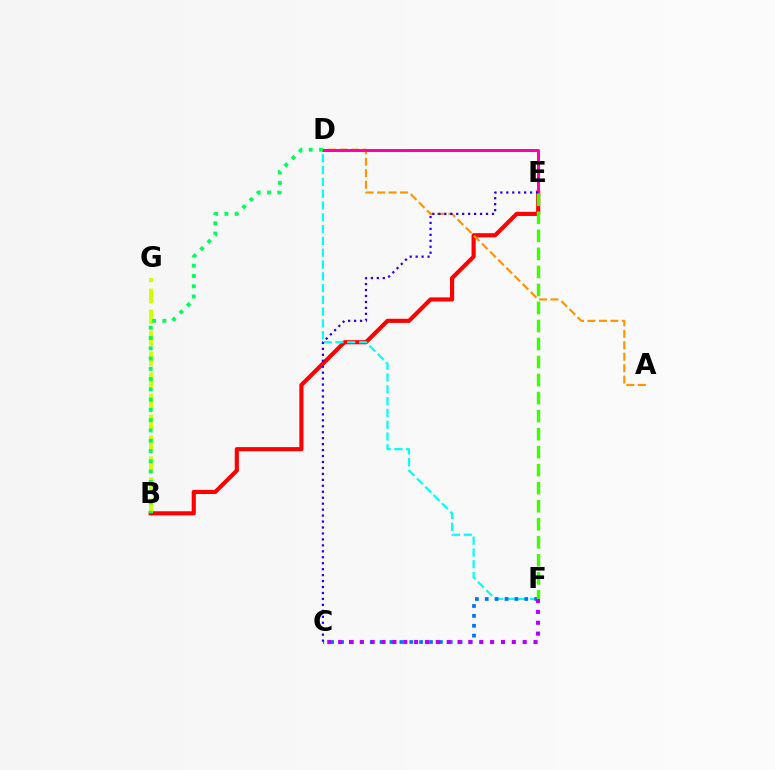{('B', 'E'): [{'color': '#ff0000', 'line_style': 'solid', 'thickness': 2.98}], ('A', 'D'): [{'color': '#ff9400', 'line_style': 'dashed', 'thickness': 1.56}], ('D', 'F'): [{'color': '#00fff6', 'line_style': 'dashed', 'thickness': 1.6}], ('C', 'F'): [{'color': '#0074ff', 'line_style': 'dotted', 'thickness': 2.68}, {'color': '#b900ff', 'line_style': 'dotted', 'thickness': 2.95}], ('B', 'G'): [{'color': '#d1ff00', 'line_style': 'dashed', 'thickness': 2.85}], ('D', 'E'): [{'color': '#ff00ac', 'line_style': 'solid', 'thickness': 2.14}], ('C', 'E'): [{'color': '#2500ff', 'line_style': 'dotted', 'thickness': 1.62}], ('E', 'F'): [{'color': '#3dff00', 'line_style': 'dashed', 'thickness': 2.45}], ('B', 'D'): [{'color': '#00ff5c', 'line_style': 'dotted', 'thickness': 2.79}]}